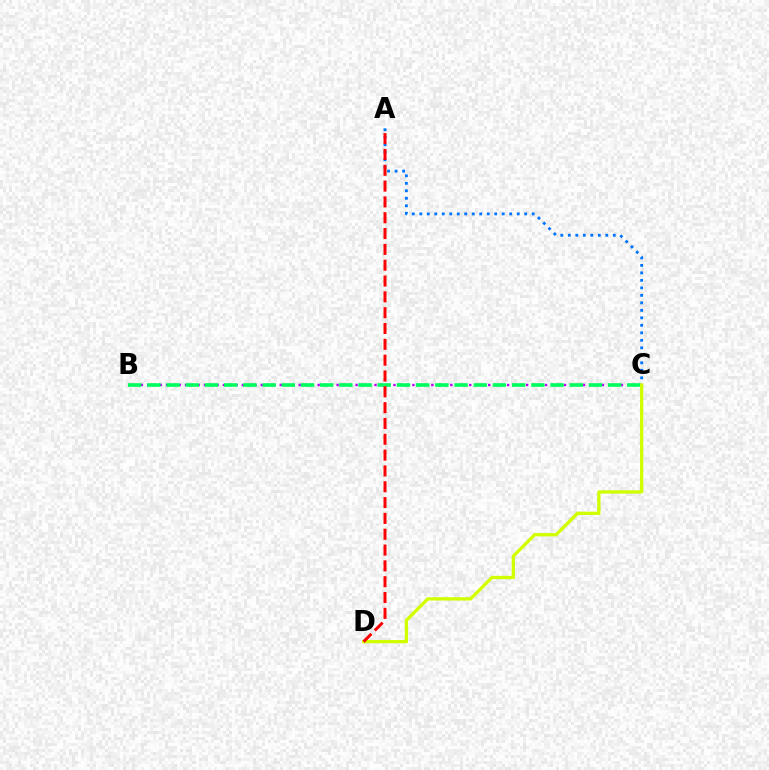{('A', 'C'): [{'color': '#0074ff', 'line_style': 'dotted', 'thickness': 2.04}], ('B', 'C'): [{'color': '#b900ff', 'line_style': 'dotted', 'thickness': 1.72}, {'color': '#00ff5c', 'line_style': 'dashed', 'thickness': 2.61}], ('C', 'D'): [{'color': '#d1ff00', 'line_style': 'solid', 'thickness': 2.39}], ('A', 'D'): [{'color': '#ff0000', 'line_style': 'dashed', 'thickness': 2.15}]}